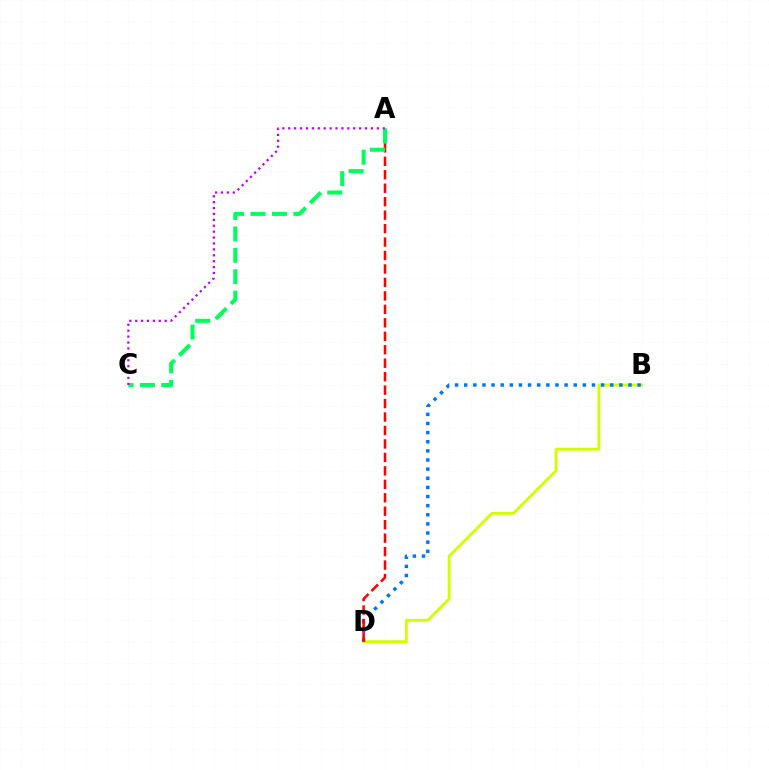{('B', 'D'): [{'color': '#d1ff00', 'line_style': 'solid', 'thickness': 2.06}, {'color': '#0074ff', 'line_style': 'dotted', 'thickness': 2.48}], ('A', 'D'): [{'color': '#ff0000', 'line_style': 'dashed', 'thickness': 1.83}], ('A', 'C'): [{'color': '#00ff5c', 'line_style': 'dashed', 'thickness': 2.91}, {'color': '#b900ff', 'line_style': 'dotted', 'thickness': 1.61}]}